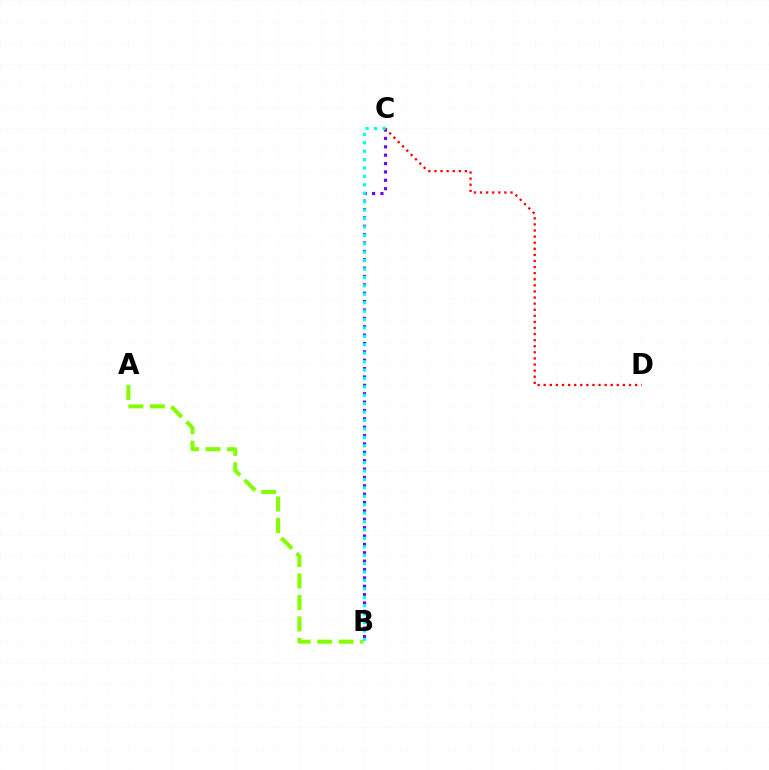{('B', 'C'): [{'color': '#7200ff', 'line_style': 'dotted', 'thickness': 2.27}, {'color': '#00fff6', 'line_style': 'dotted', 'thickness': 2.29}], ('C', 'D'): [{'color': '#ff0000', 'line_style': 'dotted', 'thickness': 1.65}], ('A', 'B'): [{'color': '#84ff00', 'line_style': 'dashed', 'thickness': 2.92}]}